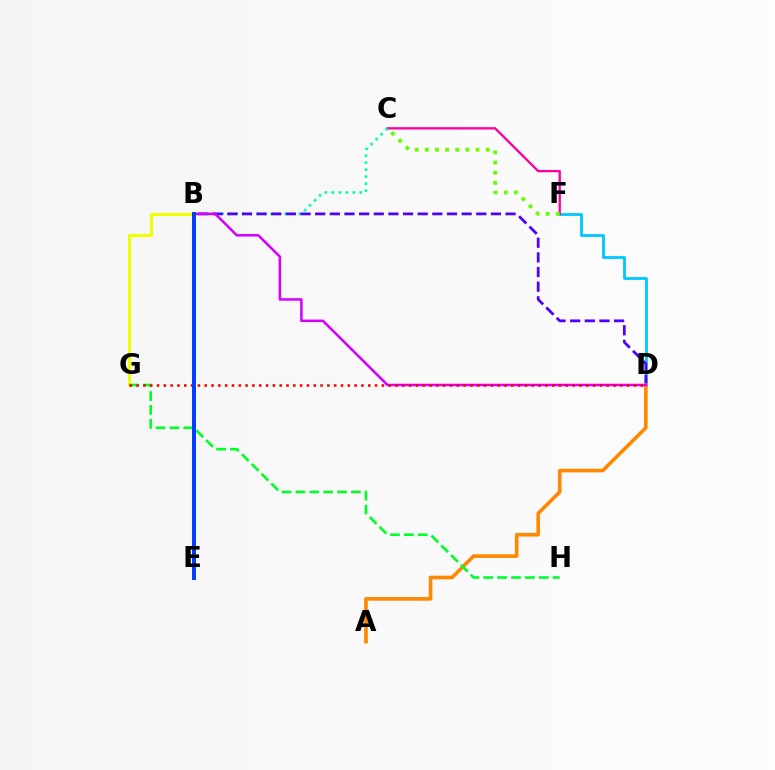{('B', 'G'): [{'color': '#eeff00', 'line_style': 'solid', 'thickness': 2.19}], ('D', 'F'): [{'color': '#00c7ff', 'line_style': 'solid', 'thickness': 2.02}], ('C', 'F'): [{'color': '#ff00a0', 'line_style': 'solid', 'thickness': 1.68}, {'color': '#66ff00', 'line_style': 'dotted', 'thickness': 2.76}], ('B', 'C'): [{'color': '#00ffaf', 'line_style': 'dotted', 'thickness': 1.9}], ('B', 'D'): [{'color': '#4f00ff', 'line_style': 'dashed', 'thickness': 1.99}, {'color': '#d600ff', 'line_style': 'solid', 'thickness': 1.83}], ('A', 'D'): [{'color': '#ff8800', 'line_style': 'solid', 'thickness': 2.62}], ('G', 'H'): [{'color': '#00ff27', 'line_style': 'dashed', 'thickness': 1.88}], ('D', 'G'): [{'color': '#ff0000', 'line_style': 'dotted', 'thickness': 1.85}], ('B', 'E'): [{'color': '#003fff', 'line_style': 'solid', 'thickness': 2.86}]}